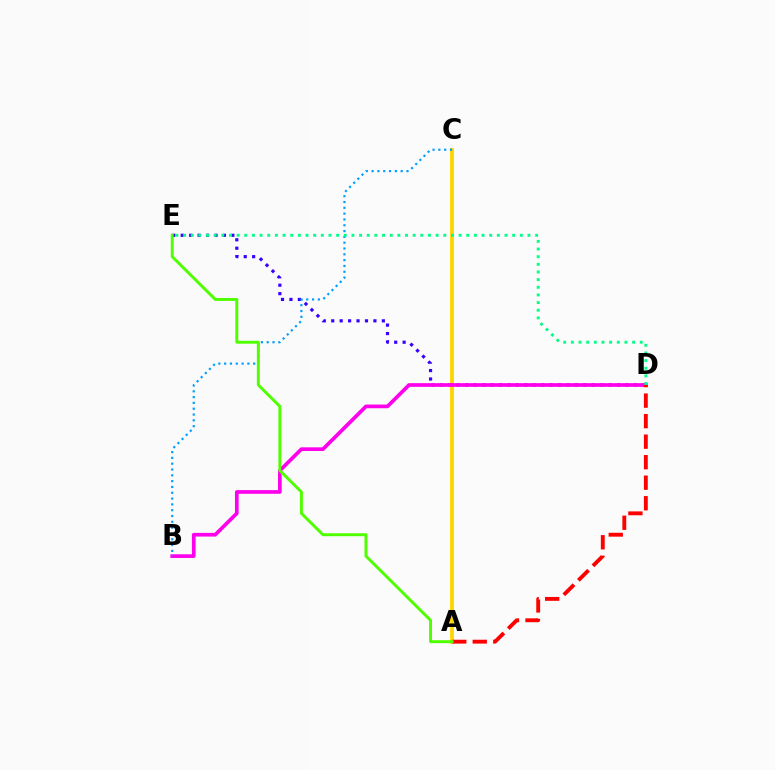{('A', 'C'): [{'color': '#ffd500', 'line_style': 'solid', 'thickness': 2.75}], ('D', 'E'): [{'color': '#3700ff', 'line_style': 'dotted', 'thickness': 2.29}, {'color': '#00ff86', 'line_style': 'dotted', 'thickness': 2.08}], ('B', 'D'): [{'color': '#ff00ed', 'line_style': 'solid', 'thickness': 2.66}], ('B', 'C'): [{'color': '#009eff', 'line_style': 'dotted', 'thickness': 1.58}], ('A', 'D'): [{'color': '#ff0000', 'line_style': 'dashed', 'thickness': 2.79}], ('A', 'E'): [{'color': '#4fff00', 'line_style': 'solid', 'thickness': 2.12}]}